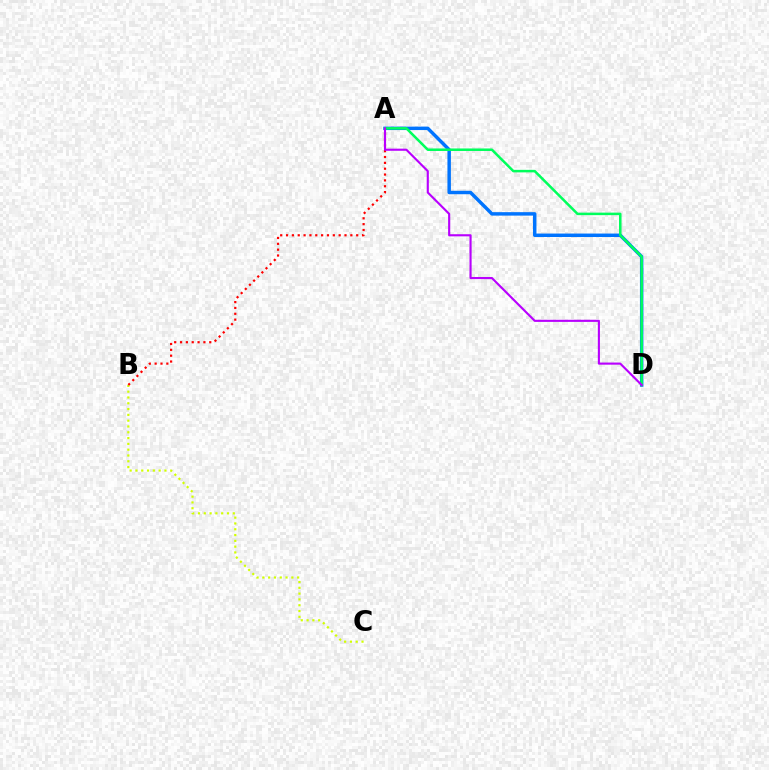{('A', 'D'): [{'color': '#0074ff', 'line_style': 'solid', 'thickness': 2.49}, {'color': '#00ff5c', 'line_style': 'solid', 'thickness': 1.82}, {'color': '#b900ff', 'line_style': 'solid', 'thickness': 1.53}], ('B', 'C'): [{'color': '#d1ff00', 'line_style': 'dotted', 'thickness': 1.58}], ('A', 'B'): [{'color': '#ff0000', 'line_style': 'dotted', 'thickness': 1.59}]}